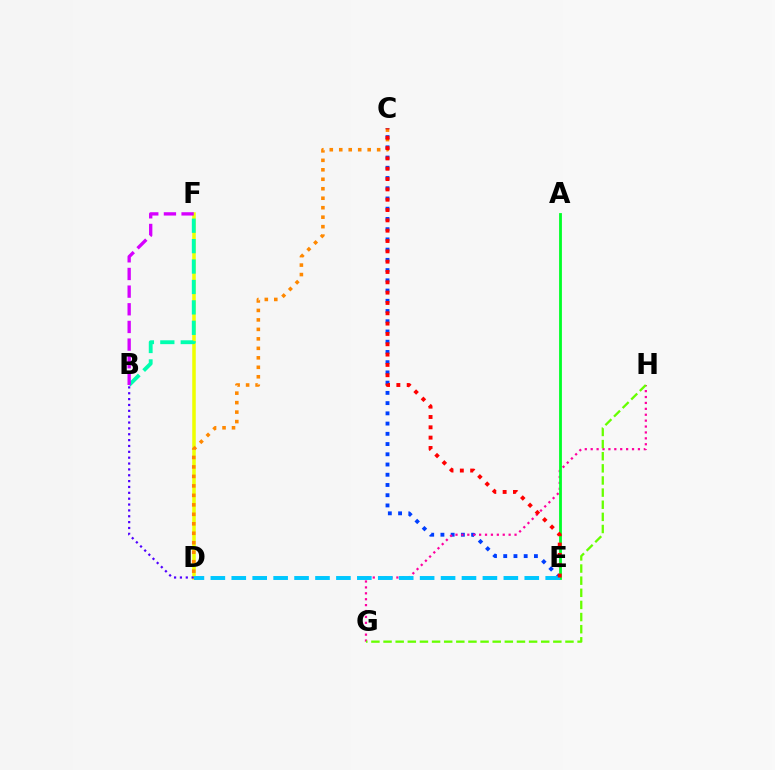{('D', 'F'): [{'color': '#eeff00', 'line_style': 'solid', 'thickness': 2.54}], ('C', 'D'): [{'color': '#ff8800', 'line_style': 'dotted', 'thickness': 2.58}], ('C', 'E'): [{'color': '#003fff', 'line_style': 'dotted', 'thickness': 2.78}, {'color': '#ff0000', 'line_style': 'dotted', 'thickness': 2.8}], ('G', 'H'): [{'color': '#ff00a0', 'line_style': 'dotted', 'thickness': 1.6}, {'color': '#66ff00', 'line_style': 'dashed', 'thickness': 1.65}], ('A', 'E'): [{'color': '#00ff27', 'line_style': 'solid', 'thickness': 2.02}], ('D', 'E'): [{'color': '#00c7ff', 'line_style': 'dashed', 'thickness': 2.84}], ('B', 'F'): [{'color': '#00ffaf', 'line_style': 'dashed', 'thickness': 2.77}, {'color': '#d600ff', 'line_style': 'dashed', 'thickness': 2.4}], ('B', 'D'): [{'color': '#4f00ff', 'line_style': 'dotted', 'thickness': 1.59}]}